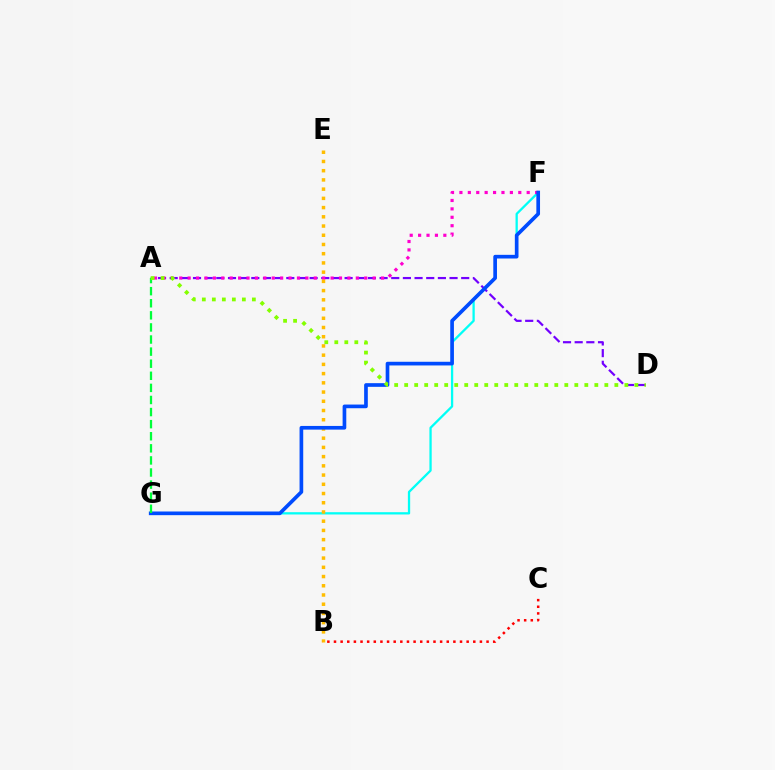{('F', 'G'): [{'color': '#00fff6', 'line_style': 'solid', 'thickness': 1.65}, {'color': '#004bff', 'line_style': 'solid', 'thickness': 2.64}], ('A', 'D'): [{'color': '#7200ff', 'line_style': 'dashed', 'thickness': 1.58}, {'color': '#84ff00', 'line_style': 'dotted', 'thickness': 2.72}], ('A', 'F'): [{'color': '#ff00cf', 'line_style': 'dotted', 'thickness': 2.28}], ('B', 'E'): [{'color': '#ffbd00', 'line_style': 'dotted', 'thickness': 2.51}], ('B', 'C'): [{'color': '#ff0000', 'line_style': 'dotted', 'thickness': 1.8}], ('A', 'G'): [{'color': '#00ff39', 'line_style': 'dashed', 'thickness': 1.64}]}